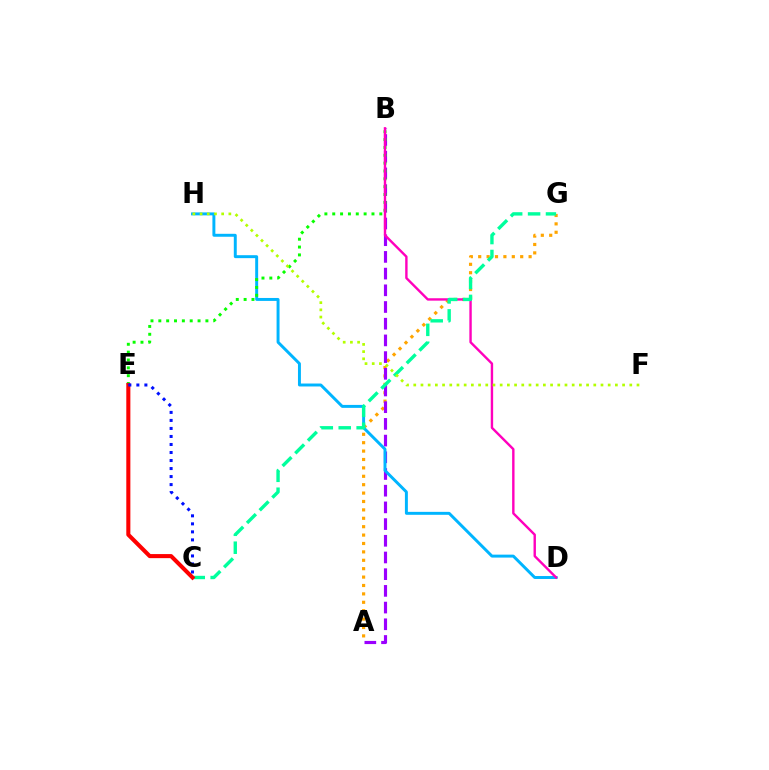{('A', 'G'): [{'color': '#ffa500', 'line_style': 'dotted', 'thickness': 2.28}], ('A', 'B'): [{'color': '#9b00ff', 'line_style': 'dashed', 'thickness': 2.27}], ('D', 'H'): [{'color': '#00b5ff', 'line_style': 'solid', 'thickness': 2.12}], ('B', 'E'): [{'color': '#08ff00', 'line_style': 'dotted', 'thickness': 2.13}], ('B', 'D'): [{'color': '#ff00bd', 'line_style': 'solid', 'thickness': 1.73}], ('C', 'G'): [{'color': '#00ff9d', 'line_style': 'dashed', 'thickness': 2.44}], ('F', 'H'): [{'color': '#b3ff00', 'line_style': 'dotted', 'thickness': 1.96}], ('C', 'E'): [{'color': '#ff0000', 'line_style': 'solid', 'thickness': 2.93}, {'color': '#0010ff', 'line_style': 'dotted', 'thickness': 2.18}]}